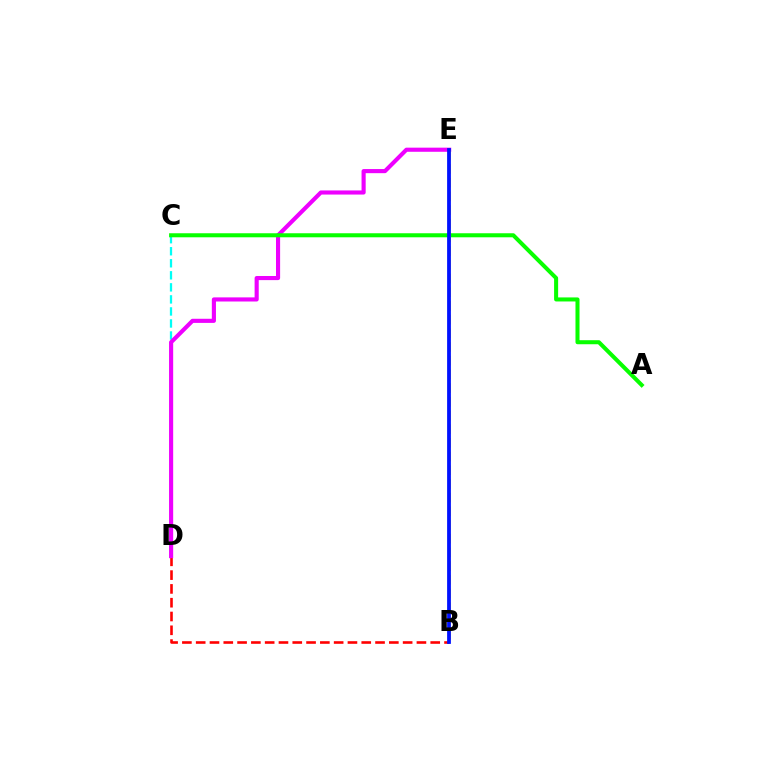{('C', 'D'): [{'color': '#00fff6', 'line_style': 'dashed', 'thickness': 1.64}], ('B', 'D'): [{'color': '#ff0000', 'line_style': 'dashed', 'thickness': 1.87}], ('D', 'E'): [{'color': '#ee00ff', 'line_style': 'solid', 'thickness': 2.97}], ('A', 'C'): [{'color': '#08ff00', 'line_style': 'solid', 'thickness': 2.91}], ('B', 'E'): [{'color': '#fcf500', 'line_style': 'dashed', 'thickness': 1.86}, {'color': '#0010ff', 'line_style': 'solid', 'thickness': 2.73}]}